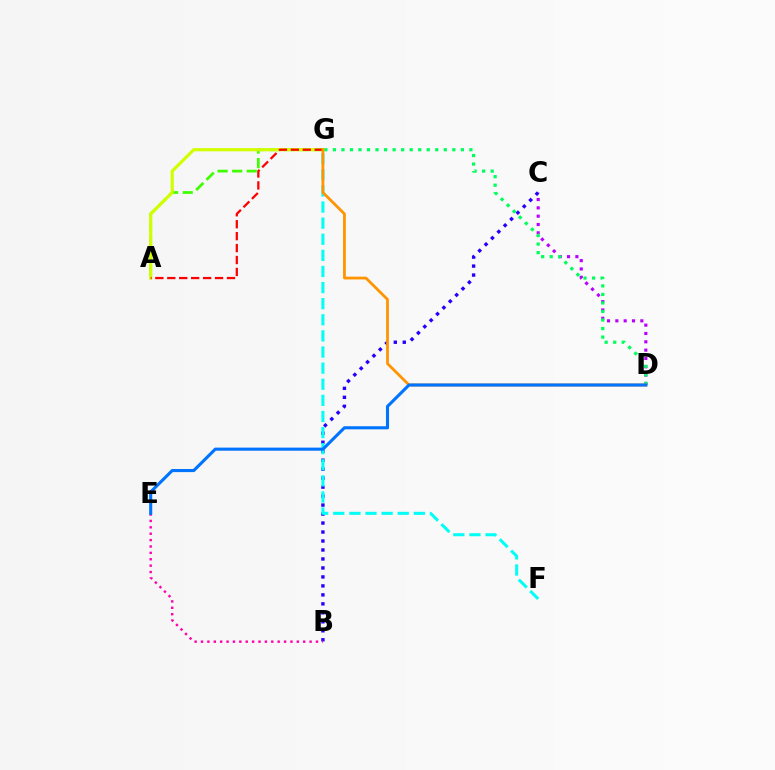{('C', 'D'): [{'color': '#b900ff', 'line_style': 'dotted', 'thickness': 2.26}], ('B', 'C'): [{'color': '#2500ff', 'line_style': 'dotted', 'thickness': 2.44}], ('B', 'E'): [{'color': '#ff00ac', 'line_style': 'dotted', 'thickness': 1.74}], ('A', 'G'): [{'color': '#3dff00', 'line_style': 'dashed', 'thickness': 1.98}, {'color': '#d1ff00', 'line_style': 'solid', 'thickness': 2.28}, {'color': '#ff0000', 'line_style': 'dashed', 'thickness': 1.62}], ('F', 'G'): [{'color': '#00fff6', 'line_style': 'dashed', 'thickness': 2.19}], ('D', 'G'): [{'color': '#00ff5c', 'line_style': 'dotted', 'thickness': 2.32}, {'color': '#ff9400', 'line_style': 'solid', 'thickness': 2.0}], ('D', 'E'): [{'color': '#0074ff', 'line_style': 'solid', 'thickness': 2.22}]}